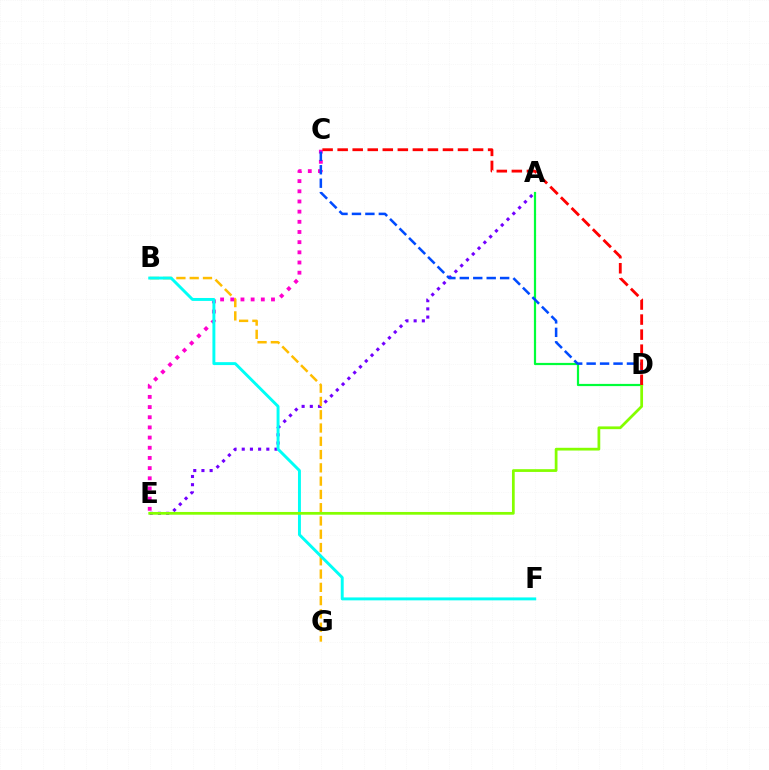{('A', 'E'): [{'color': '#7200ff', 'line_style': 'dotted', 'thickness': 2.23}], ('B', 'G'): [{'color': '#ffbd00', 'line_style': 'dashed', 'thickness': 1.8}], ('A', 'D'): [{'color': '#00ff39', 'line_style': 'solid', 'thickness': 1.59}], ('C', 'E'): [{'color': '#ff00cf', 'line_style': 'dotted', 'thickness': 2.76}], ('C', 'D'): [{'color': '#004bff', 'line_style': 'dashed', 'thickness': 1.83}, {'color': '#ff0000', 'line_style': 'dashed', 'thickness': 2.04}], ('B', 'F'): [{'color': '#00fff6', 'line_style': 'solid', 'thickness': 2.11}], ('D', 'E'): [{'color': '#84ff00', 'line_style': 'solid', 'thickness': 1.98}]}